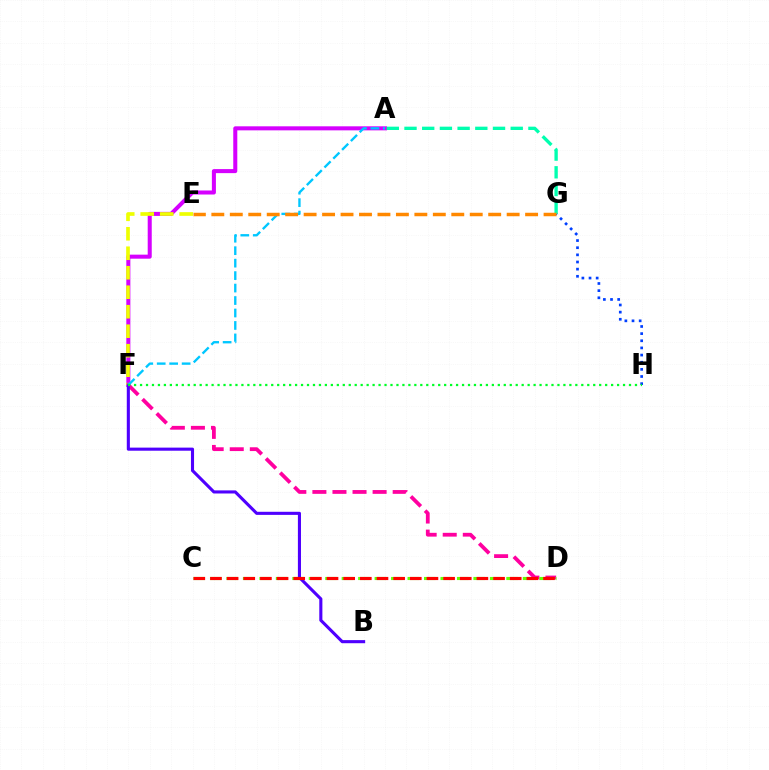{('A', 'F'): [{'color': '#d600ff', 'line_style': 'solid', 'thickness': 2.9}, {'color': '#00c7ff', 'line_style': 'dashed', 'thickness': 1.69}], ('D', 'F'): [{'color': '#ff00a0', 'line_style': 'dashed', 'thickness': 2.73}], ('C', 'D'): [{'color': '#66ff00', 'line_style': 'dashed', 'thickness': 2.24}, {'color': '#ff0000', 'line_style': 'dashed', 'thickness': 2.26}], ('E', 'F'): [{'color': '#eeff00', 'line_style': 'dashed', 'thickness': 2.65}], ('G', 'H'): [{'color': '#003fff', 'line_style': 'dotted', 'thickness': 1.94}], ('B', 'F'): [{'color': '#4f00ff', 'line_style': 'solid', 'thickness': 2.23}], ('A', 'G'): [{'color': '#00ffaf', 'line_style': 'dashed', 'thickness': 2.41}], ('F', 'H'): [{'color': '#00ff27', 'line_style': 'dotted', 'thickness': 1.62}], ('E', 'G'): [{'color': '#ff8800', 'line_style': 'dashed', 'thickness': 2.51}]}